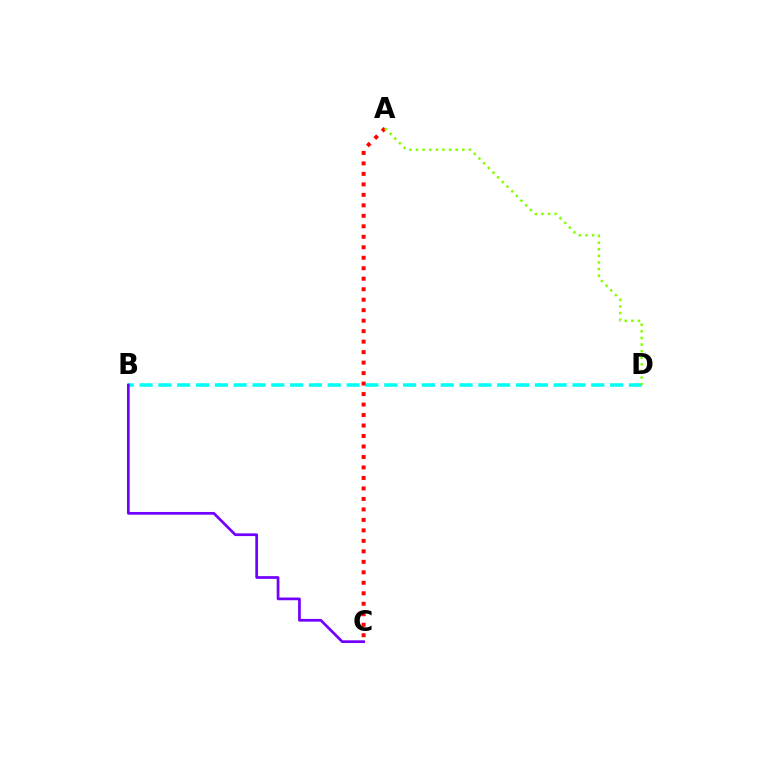{('B', 'D'): [{'color': '#00fff6', 'line_style': 'dashed', 'thickness': 2.56}], ('A', 'C'): [{'color': '#ff0000', 'line_style': 'dotted', 'thickness': 2.85}], ('B', 'C'): [{'color': '#7200ff', 'line_style': 'solid', 'thickness': 1.96}], ('A', 'D'): [{'color': '#84ff00', 'line_style': 'dotted', 'thickness': 1.8}]}